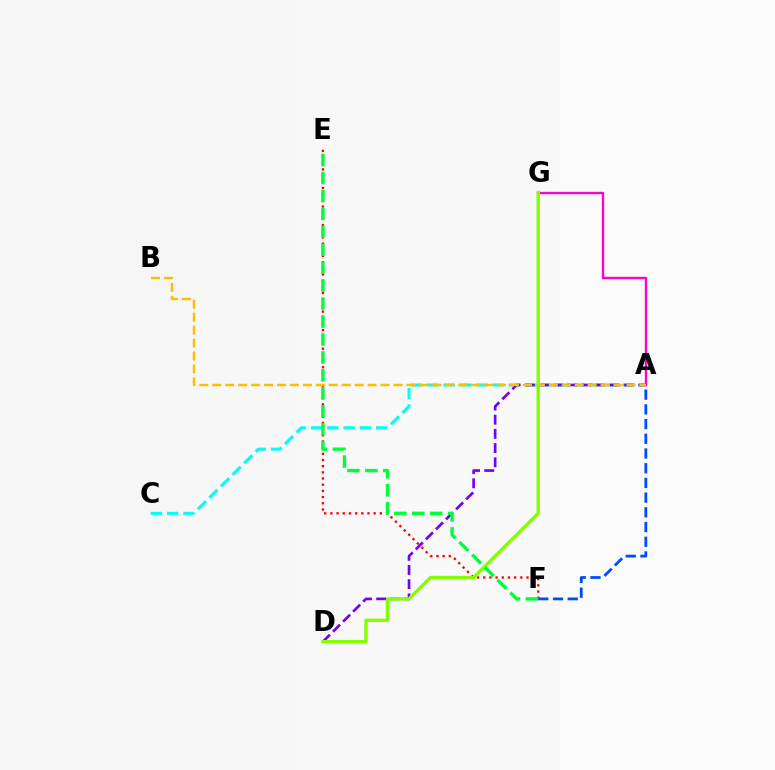{('E', 'F'): [{'color': '#ff0000', 'line_style': 'dotted', 'thickness': 1.68}, {'color': '#00ff39', 'line_style': 'dashed', 'thickness': 2.44}], ('A', 'F'): [{'color': '#004bff', 'line_style': 'dashed', 'thickness': 2.0}], ('A', 'C'): [{'color': '#00fff6', 'line_style': 'dashed', 'thickness': 2.21}], ('A', 'G'): [{'color': '#ff00cf', 'line_style': 'solid', 'thickness': 1.7}], ('A', 'D'): [{'color': '#7200ff', 'line_style': 'dashed', 'thickness': 1.93}], ('A', 'B'): [{'color': '#ffbd00', 'line_style': 'dashed', 'thickness': 1.76}], ('D', 'G'): [{'color': '#84ff00', 'line_style': 'solid', 'thickness': 2.41}]}